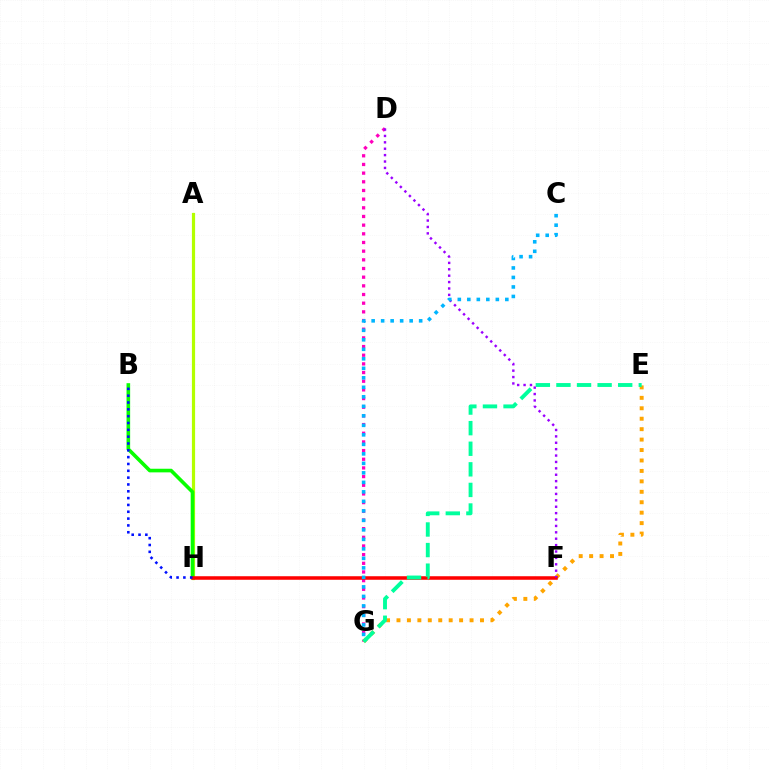{('A', 'H'): [{'color': '#b3ff00', 'line_style': 'solid', 'thickness': 2.3}], ('D', 'G'): [{'color': '#ff00bd', 'line_style': 'dotted', 'thickness': 2.36}], ('B', 'H'): [{'color': '#08ff00', 'line_style': 'solid', 'thickness': 2.61}, {'color': '#0010ff', 'line_style': 'dotted', 'thickness': 1.86}], ('E', 'G'): [{'color': '#ffa500', 'line_style': 'dotted', 'thickness': 2.84}, {'color': '#00ff9d', 'line_style': 'dashed', 'thickness': 2.8}], ('F', 'H'): [{'color': '#ff0000', 'line_style': 'solid', 'thickness': 2.55}], ('D', 'F'): [{'color': '#9b00ff', 'line_style': 'dotted', 'thickness': 1.74}], ('C', 'G'): [{'color': '#00b5ff', 'line_style': 'dotted', 'thickness': 2.58}]}